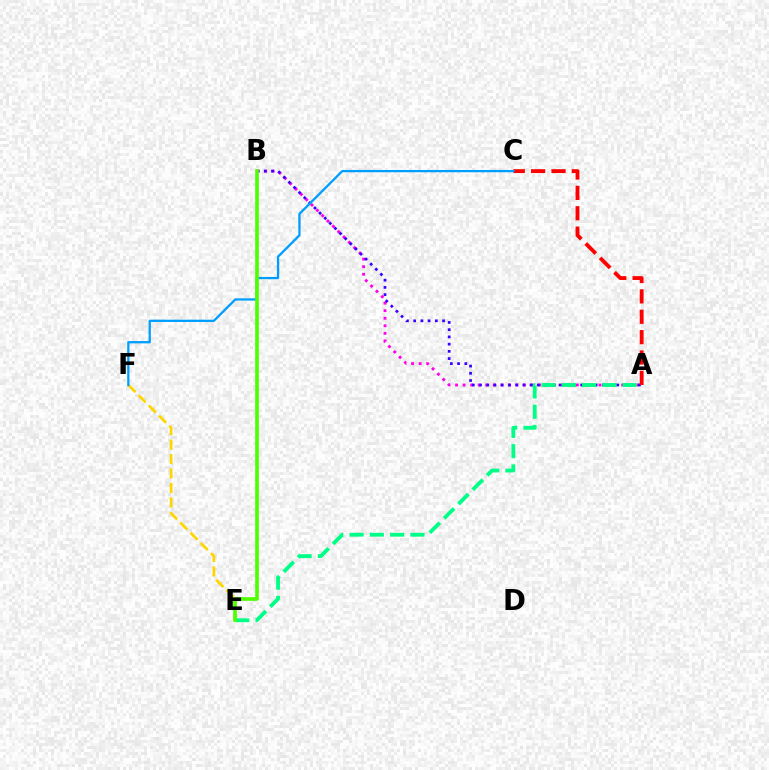{('E', 'F'): [{'color': '#ffd500', 'line_style': 'dashed', 'thickness': 1.96}], ('A', 'B'): [{'color': '#ff00ed', 'line_style': 'dotted', 'thickness': 2.05}, {'color': '#3700ff', 'line_style': 'dotted', 'thickness': 1.96}], ('A', 'C'): [{'color': '#ff0000', 'line_style': 'dashed', 'thickness': 2.77}], ('A', 'E'): [{'color': '#00ff86', 'line_style': 'dashed', 'thickness': 2.75}], ('C', 'F'): [{'color': '#009eff', 'line_style': 'solid', 'thickness': 1.64}], ('B', 'E'): [{'color': '#4fff00', 'line_style': 'solid', 'thickness': 2.64}]}